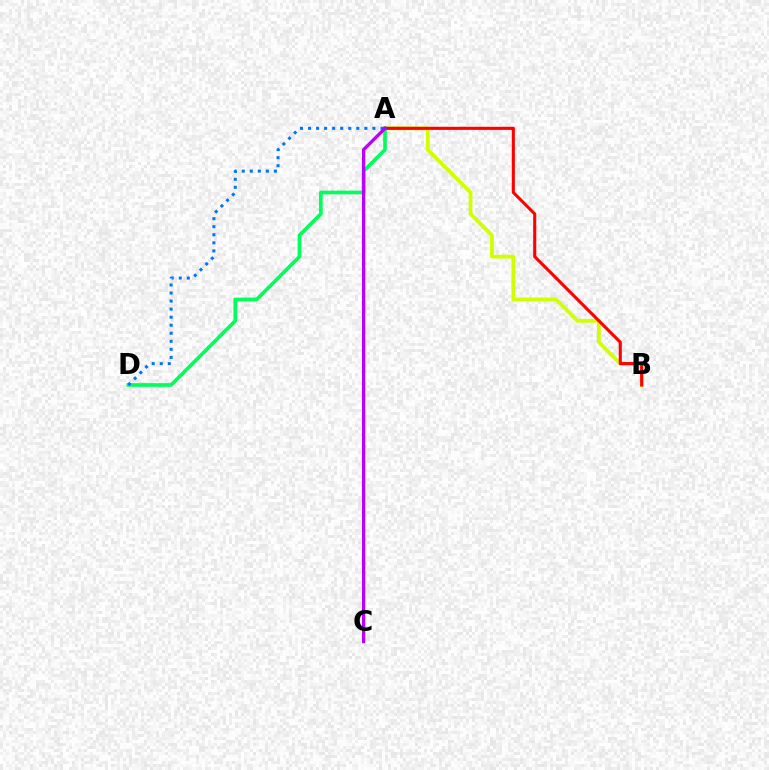{('A', 'B'): [{'color': '#d1ff00', 'line_style': 'solid', 'thickness': 2.72}, {'color': '#ff0000', 'line_style': 'solid', 'thickness': 2.22}], ('A', 'D'): [{'color': '#00ff5c', 'line_style': 'solid', 'thickness': 2.64}, {'color': '#0074ff', 'line_style': 'dotted', 'thickness': 2.19}], ('A', 'C'): [{'color': '#b900ff', 'line_style': 'solid', 'thickness': 2.37}]}